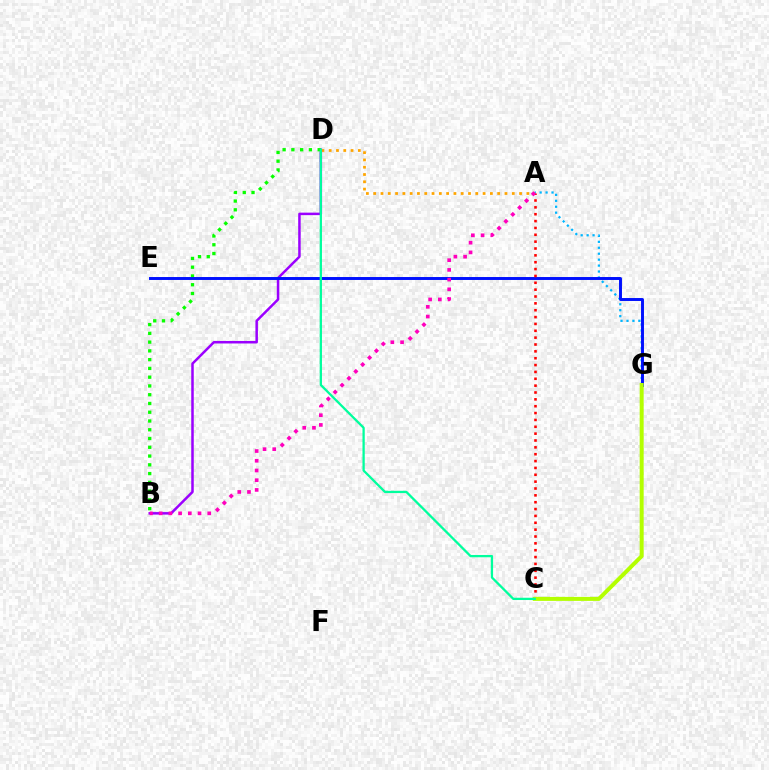{('A', 'D'): [{'color': '#ffa500', 'line_style': 'dotted', 'thickness': 1.98}], ('B', 'D'): [{'color': '#9b00ff', 'line_style': 'solid', 'thickness': 1.8}, {'color': '#08ff00', 'line_style': 'dotted', 'thickness': 2.38}], ('A', 'G'): [{'color': '#00b5ff', 'line_style': 'dotted', 'thickness': 1.61}], ('E', 'G'): [{'color': '#0010ff', 'line_style': 'solid', 'thickness': 2.11}], ('A', 'C'): [{'color': '#ff0000', 'line_style': 'dotted', 'thickness': 1.86}], ('A', 'B'): [{'color': '#ff00bd', 'line_style': 'dotted', 'thickness': 2.64}], ('C', 'G'): [{'color': '#b3ff00', 'line_style': 'solid', 'thickness': 2.88}], ('C', 'D'): [{'color': '#00ff9d', 'line_style': 'solid', 'thickness': 1.64}]}